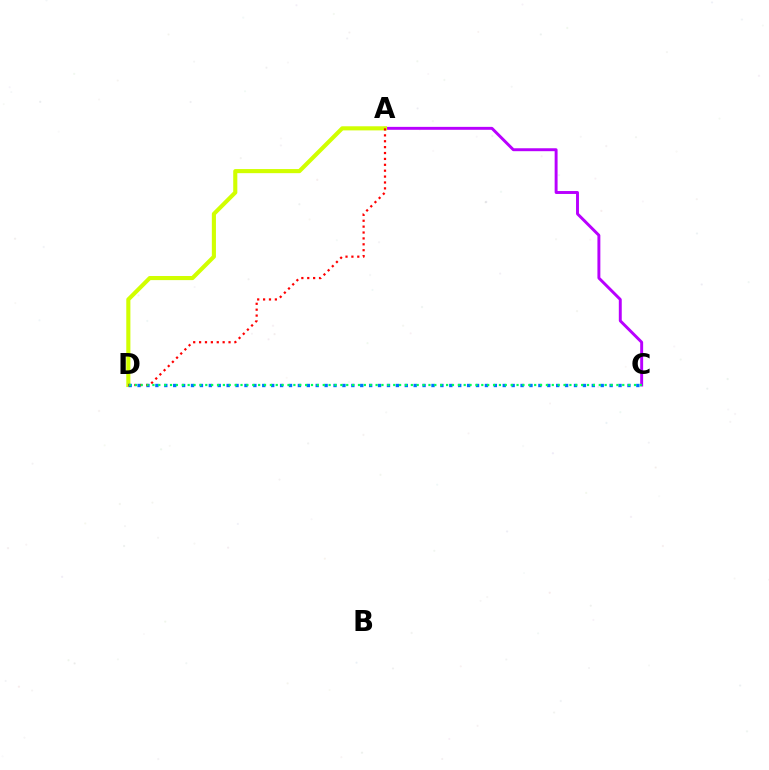{('A', 'C'): [{'color': '#b900ff', 'line_style': 'solid', 'thickness': 2.11}], ('A', 'D'): [{'color': '#d1ff00', 'line_style': 'solid', 'thickness': 2.96}, {'color': '#ff0000', 'line_style': 'dotted', 'thickness': 1.6}], ('C', 'D'): [{'color': '#0074ff', 'line_style': 'dotted', 'thickness': 2.42}, {'color': '#00ff5c', 'line_style': 'dotted', 'thickness': 1.6}]}